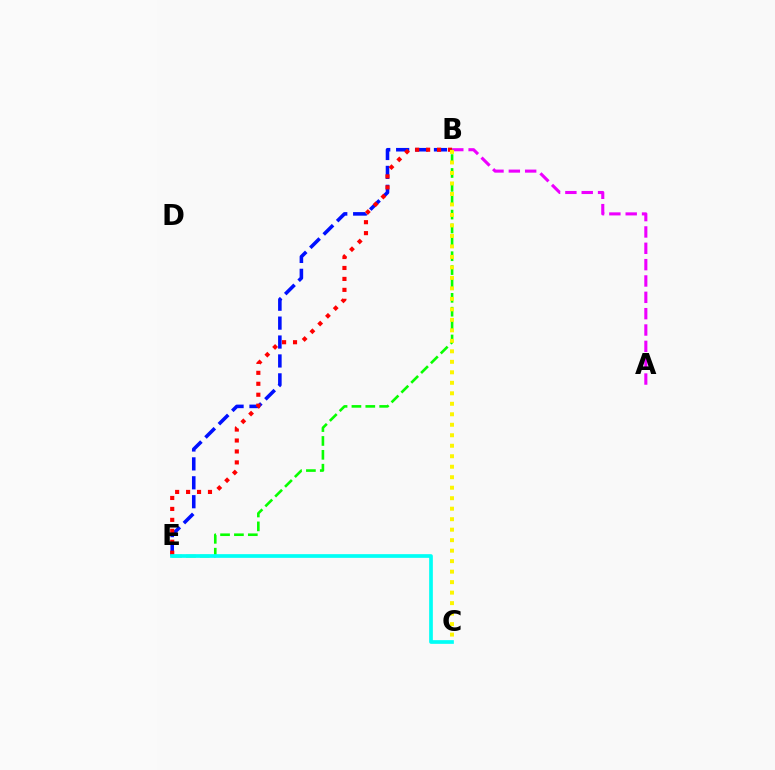{('B', 'E'): [{'color': '#0010ff', 'line_style': 'dashed', 'thickness': 2.57}, {'color': '#ff0000', 'line_style': 'dotted', 'thickness': 2.97}, {'color': '#08ff00', 'line_style': 'dashed', 'thickness': 1.88}], ('A', 'B'): [{'color': '#ee00ff', 'line_style': 'dashed', 'thickness': 2.22}], ('C', 'E'): [{'color': '#00fff6', 'line_style': 'solid', 'thickness': 2.66}], ('B', 'C'): [{'color': '#fcf500', 'line_style': 'dotted', 'thickness': 2.85}]}